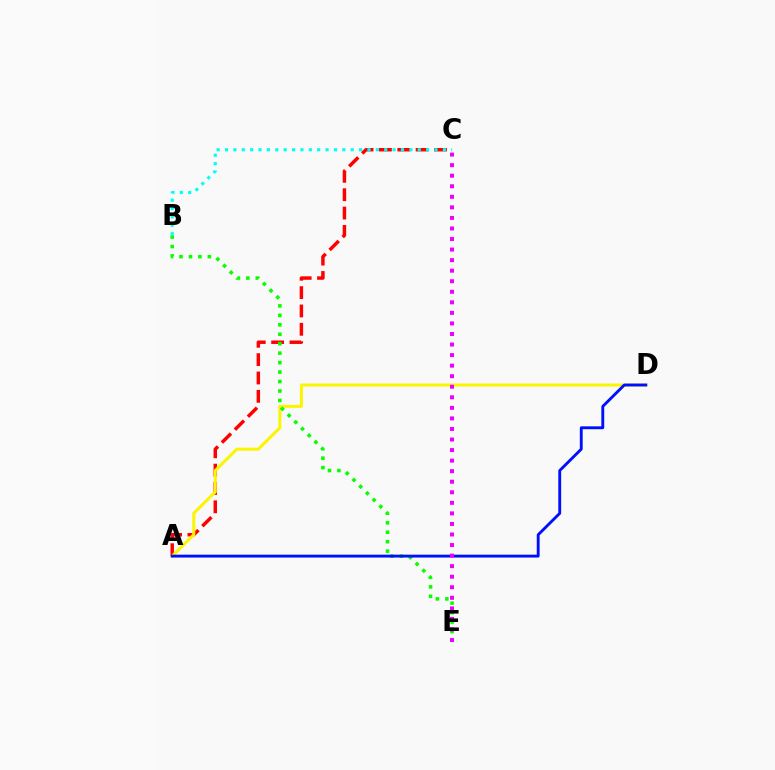{('A', 'C'): [{'color': '#ff0000', 'line_style': 'dashed', 'thickness': 2.49}], ('A', 'D'): [{'color': '#fcf500', 'line_style': 'solid', 'thickness': 2.17}, {'color': '#0010ff', 'line_style': 'solid', 'thickness': 2.07}], ('B', 'E'): [{'color': '#08ff00', 'line_style': 'dotted', 'thickness': 2.57}], ('B', 'C'): [{'color': '#00fff6', 'line_style': 'dotted', 'thickness': 2.28}], ('C', 'E'): [{'color': '#ee00ff', 'line_style': 'dotted', 'thickness': 2.87}]}